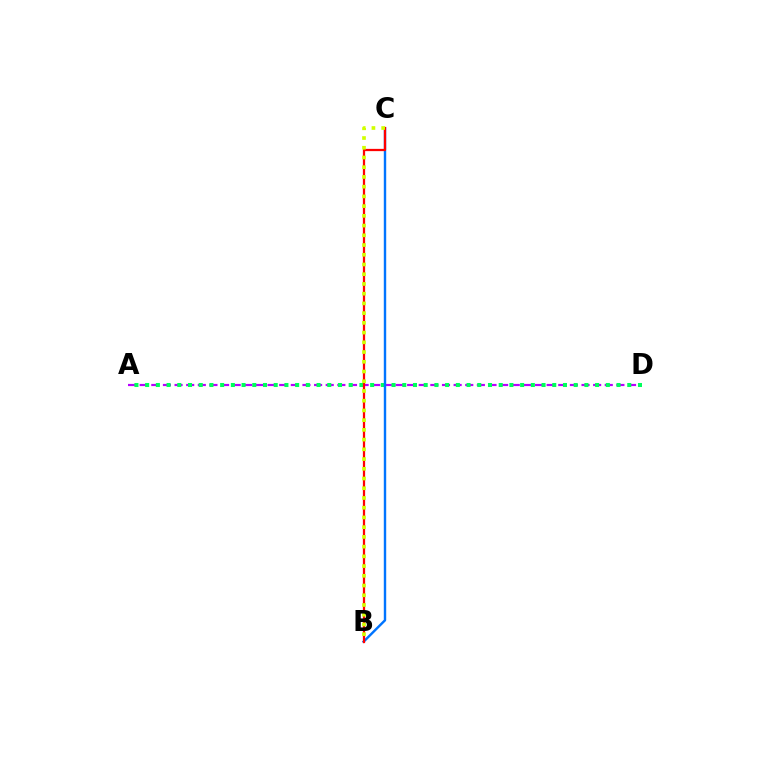{('A', 'D'): [{'color': '#b900ff', 'line_style': 'dashed', 'thickness': 1.58}, {'color': '#00ff5c', 'line_style': 'dotted', 'thickness': 2.91}], ('B', 'C'): [{'color': '#0074ff', 'line_style': 'solid', 'thickness': 1.74}, {'color': '#ff0000', 'line_style': 'solid', 'thickness': 1.62}, {'color': '#d1ff00', 'line_style': 'dotted', 'thickness': 2.64}]}